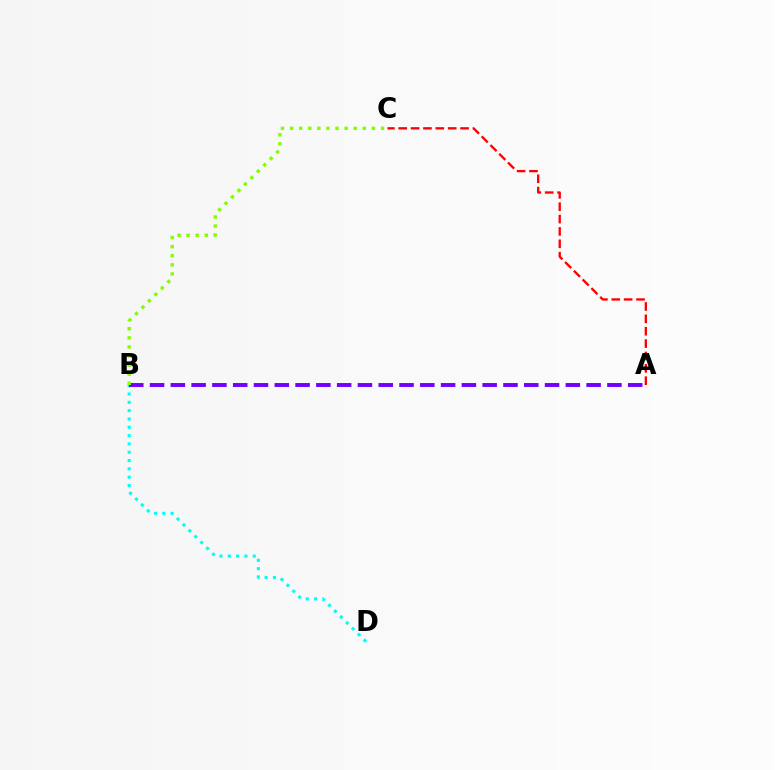{('A', 'C'): [{'color': '#ff0000', 'line_style': 'dashed', 'thickness': 1.68}], ('B', 'D'): [{'color': '#00fff6', 'line_style': 'dotted', 'thickness': 2.26}], ('A', 'B'): [{'color': '#7200ff', 'line_style': 'dashed', 'thickness': 2.82}], ('B', 'C'): [{'color': '#84ff00', 'line_style': 'dotted', 'thickness': 2.47}]}